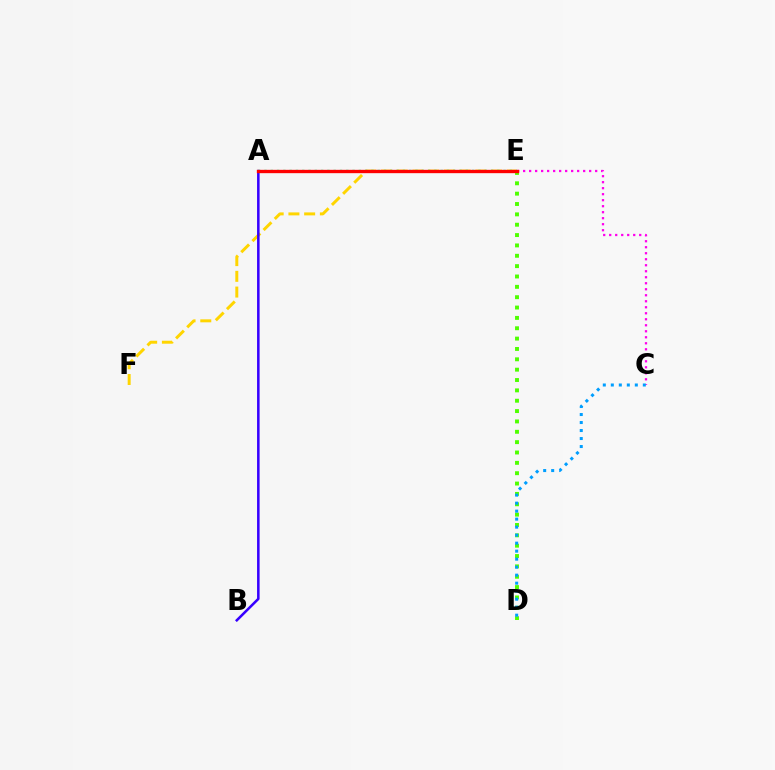{('E', 'F'): [{'color': '#ffd500', 'line_style': 'dashed', 'thickness': 2.14}], ('A', 'E'): [{'color': '#00ff86', 'line_style': 'dotted', 'thickness': 1.71}, {'color': '#ff0000', 'line_style': 'solid', 'thickness': 2.4}], ('C', 'E'): [{'color': '#ff00ed', 'line_style': 'dotted', 'thickness': 1.63}], ('A', 'B'): [{'color': '#3700ff', 'line_style': 'solid', 'thickness': 1.83}], ('D', 'E'): [{'color': '#4fff00', 'line_style': 'dotted', 'thickness': 2.81}], ('C', 'D'): [{'color': '#009eff', 'line_style': 'dotted', 'thickness': 2.17}]}